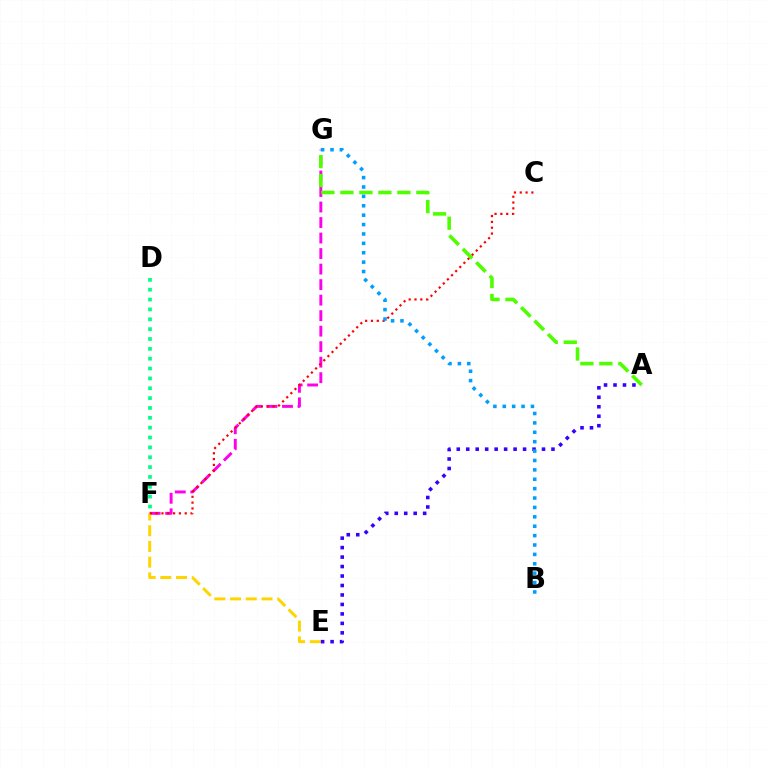{('F', 'G'): [{'color': '#ff00ed', 'line_style': 'dashed', 'thickness': 2.11}], ('E', 'F'): [{'color': '#ffd500', 'line_style': 'dashed', 'thickness': 2.14}], ('A', 'E'): [{'color': '#3700ff', 'line_style': 'dotted', 'thickness': 2.57}], ('D', 'F'): [{'color': '#00ff86', 'line_style': 'dotted', 'thickness': 2.68}], ('C', 'F'): [{'color': '#ff0000', 'line_style': 'dotted', 'thickness': 1.58}], ('A', 'G'): [{'color': '#4fff00', 'line_style': 'dashed', 'thickness': 2.58}], ('B', 'G'): [{'color': '#009eff', 'line_style': 'dotted', 'thickness': 2.55}]}